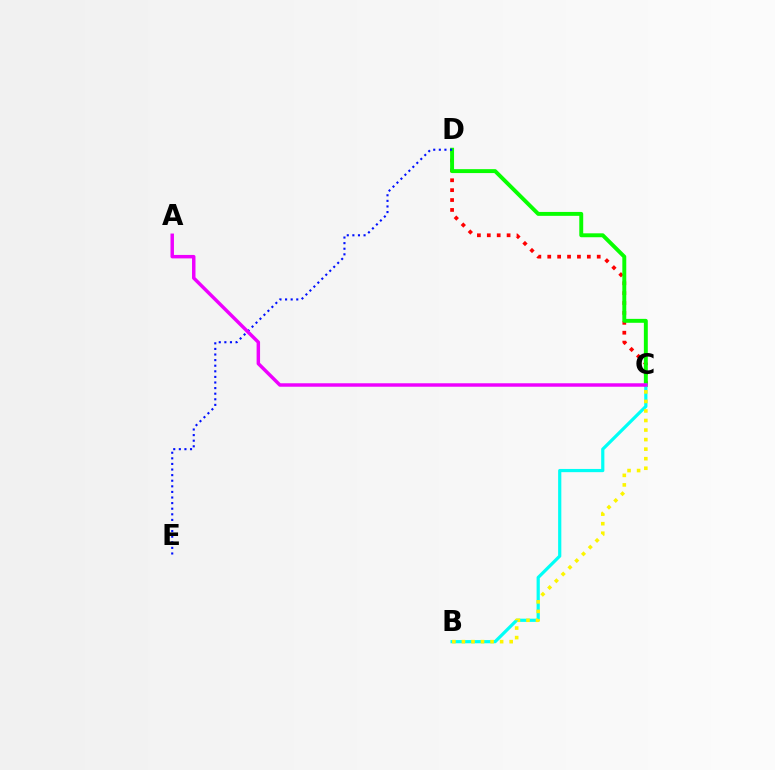{('C', 'D'): [{'color': '#ff0000', 'line_style': 'dotted', 'thickness': 2.69}, {'color': '#08ff00', 'line_style': 'solid', 'thickness': 2.82}], ('B', 'C'): [{'color': '#00fff6', 'line_style': 'solid', 'thickness': 2.31}, {'color': '#fcf500', 'line_style': 'dotted', 'thickness': 2.59}], ('D', 'E'): [{'color': '#0010ff', 'line_style': 'dotted', 'thickness': 1.52}], ('A', 'C'): [{'color': '#ee00ff', 'line_style': 'solid', 'thickness': 2.49}]}